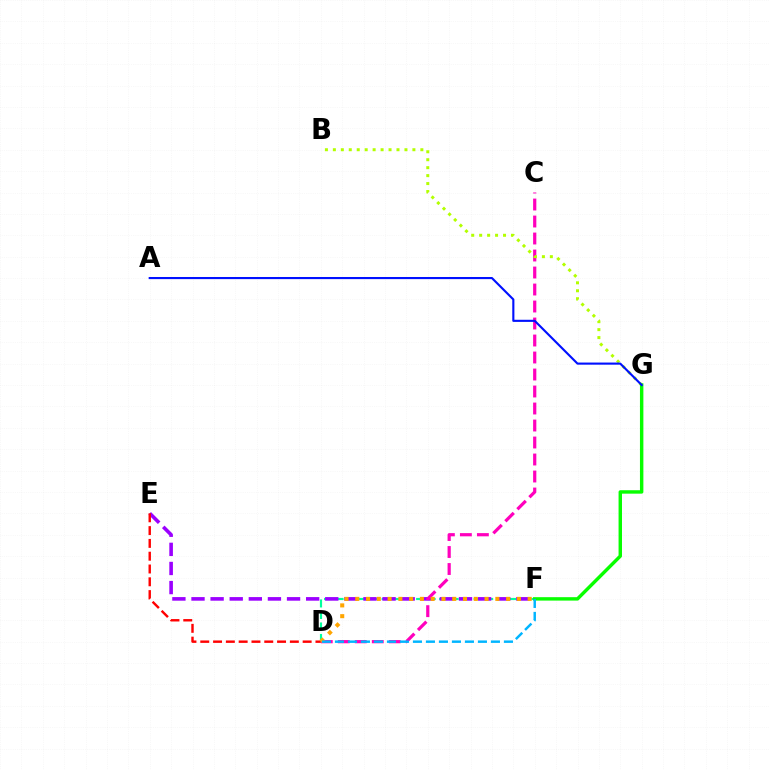{('D', 'F'): [{'color': '#00ff9d', 'line_style': 'dashed', 'thickness': 1.56}, {'color': '#ffa500', 'line_style': 'dotted', 'thickness': 2.93}, {'color': '#00b5ff', 'line_style': 'dashed', 'thickness': 1.77}], ('E', 'F'): [{'color': '#9b00ff', 'line_style': 'dashed', 'thickness': 2.6}], ('C', 'D'): [{'color': '#ff00bd', 'line_style': 'dashed', 'thickness': 2.31}], ('B', 'G'): [{'color': '#b3ff00', 'line_style': 'dotted', 'thickness': 2.16}], ('F', 'G'): [{'color': '#08ff00', 'line_style': 'solid', 'thickness': 2.47}], ('D', 'E'): [{'color': '#ff0000', 'line_style': 'dashed', 'thickness': 1.74}], ('A', 'G'): [{'color': '#0010ff', 'line_style': 'solid', 'thickness': 1.53}]}